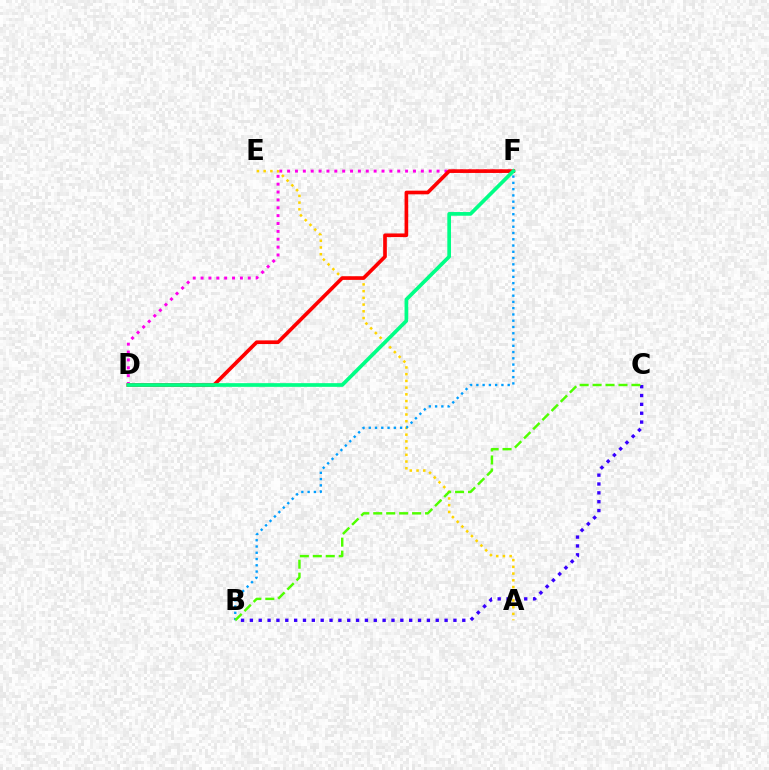{('D', 'F'): [{'color': '#ff00ed', 'line_style': 'dotted', 'thickness': 2.14}, {'color': '#ff0000', 'line_style': 'solid', 'thickness': 2.64}, {'color': '#00ff86', 'line_style': 'solid', 'thickness': 2.66}], ('A', 'E'): [{'color': '#ffd500', 'line_style': 'dotted', 'thickness': 1.83}], ('B', 'C'): [{'color': '#3700ff', 'line_style': 'dotted', 'thickness': 2.4}, {'color': '#4fff00', 'line_style': 'dashed', 'thickness': 1.76}], ('B', 'F'): [{'color': '#009eff', 'line_style': 'dotted', 'thickness': 1.7}]}